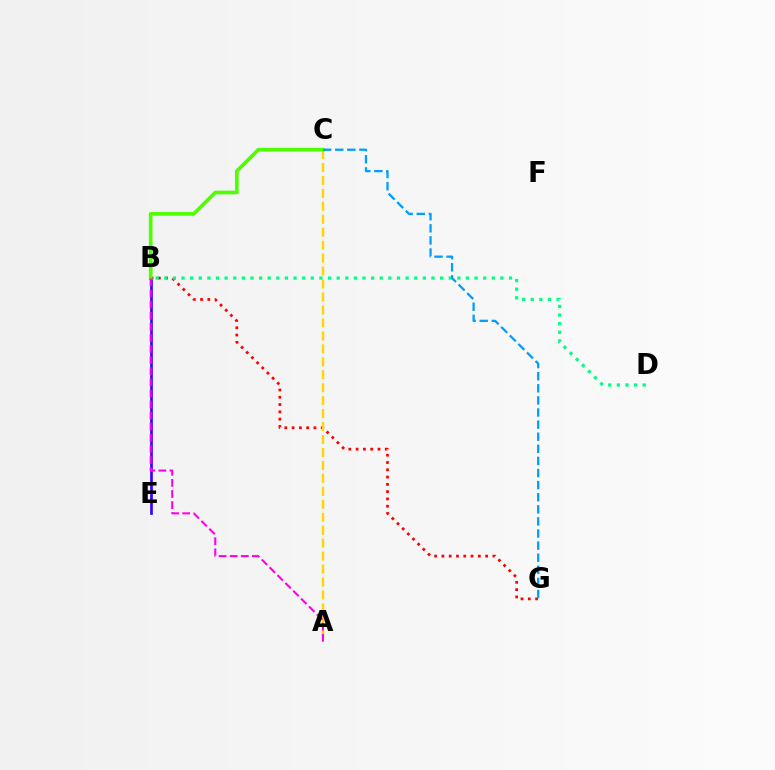{('B', 'E'): [{'color': '#3700ff', 'line_style': 'solid', 'thickness': 1.93}], ('B', 'G'): [{'color': '#ff0000', 'line_style': 'dotted', 'thickness': 1.98}], ('B', 'D'): [{'color': '#00ff86', 'line_style': 'dotted', 'thickness': 2.34}], ('A', 'C'): [{'color': '#ffd500', 'line_style': 'dashed', 'thickness': 1.76}], ('B', 'C'): [{'color': '#4fff00', 'line_style': 'solid', 'thickness': 2.65}], ('C', 'G'): [{'color': '#009eff', 'line_style': 'dashed', 'thickness': 1.64}], ('A', 'B'): [{'color': '#ff00ed', 'line_style': 'dashed', 'thickness': 1.51}]}